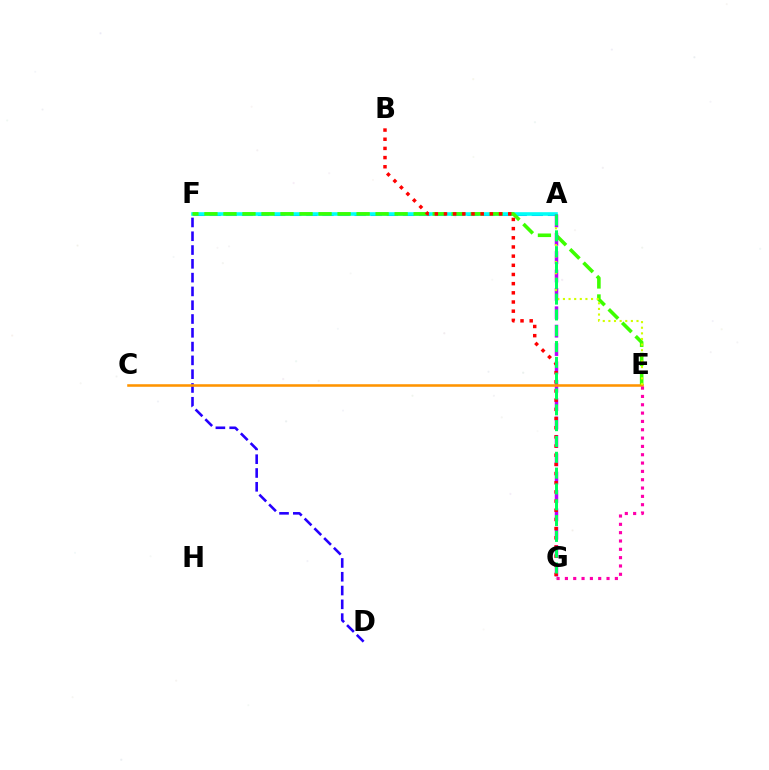{('A', 'F'): [{'color': '#0074ff', 'line_style': 'dashed', 'thickness': 2.19}, {'color': '#00fff6', 'line_style': 'solid', 'thickness': 2.59}], ('E', 'F'): [{'color': '#3dff00', 'line_style': 'dashed', 'thickness': 2.58}], ('A', 'G'): [{'color': '#b900ff', 'line_style': 'dashed', 'thickness': 2.5}, {'color': '#00ff5c', 'line_style': 'dashed', 'thickness': 2.15}], ('D', 'F'): [{'color': '#2500ff', 'line_style': 'dashed', 'thickness': 1.87}], ('B', 'G'): [{'color': '#ff0000', 'line_style': 'dotted', 'thickness': 2.49}], ('C', 'E'): [{'color': '#ff9400', 'line_style': 'solid', 'thickness': 1.84}], ('A', 'E'): [{'color': '#d1ff00', 'line_style': 'dotted', 'thickness': 1.53}], ('E', 'G'): [{'color': '#ff00ac', 'line_style': 'dotted', 'thickness': 2.26}]}